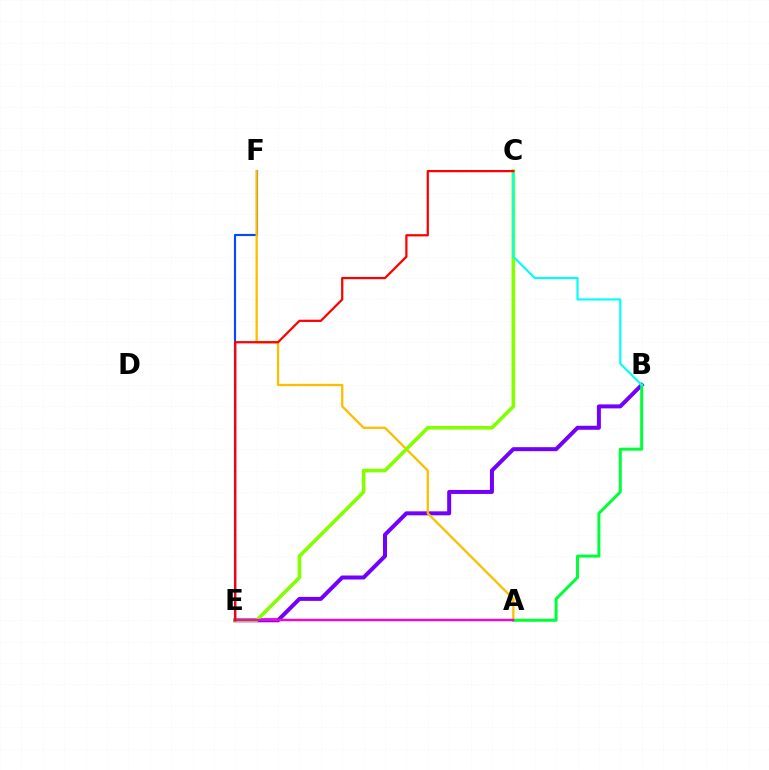{('B', 'E'): [{'color': '#7200ff', 'line_style': 'solid', 'thickness': 2.88}], ('E', 'F'): [{'color': '#004bff', 'line_style': 'solid', 'thickness': 1.55}], ('A', 'F'): [{'color': '#ffbd00', 'line_style': 'solid', 'thickness': 1.64}], ('C', 'E'): [{'color': '#84ff00', 'line_style': 'solid', 'thickness': 2.6}, {'color': '#ff0000', 'line_style': 'solid', 'thickness': 1.61}], ('A', 'B'): [{'color': '#00ff39', 'line_style': 'solid', 'thickness': 2.16}], ('B', 'C'): [{'color': '#00fff6', 'line_style': 'solid', 'thickness': 1.54}], ('A', 'E'): [{'color': '#ff00cf', 'line_style': 'solid', 'thickness': 1.71}]}